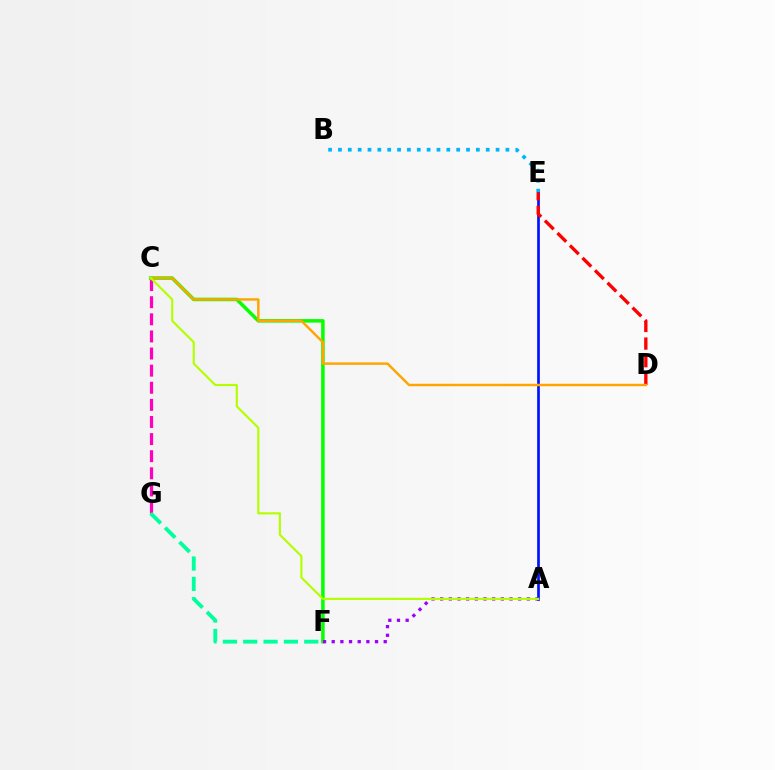{('C', 'G'): [{'color': '#ff00bd', 'line_style': 'dashed', 'thickness': 2.32}], ('C', 'F'): [{'color': '#08ff00', 'line_style': 'solid', 'thickness': 2.53}], ('B', 'E'): [{'color': '#00b5ff', 'line_style': 'dotted', 'thickness': 2.68}], ('A', 'E'): [{'color': '#0010ff', 'line_style': 'solid', 'thickness': 1.93}], ('F', 'G'): [{'color': '#00ff9d', 'line_style': 'dashed', 'thickness': 2.76}], ('D', 'E'): [{'color': '#ff0000', 'line_style': 'dashed', 'thickness': 2.4}], ('A', 'F'): [{'color': '#9b00ff', 'line_style': 'dotted', 'thickness': 2.35}], ('C', 'D'): [{'color': '#ffa500', 'line_style': 'solid', 'thickness': 1.76}], ('A', 'C'): [{'color': '#b3ff00', 'line_style': 'solid', 'thickness': 1.54}]}